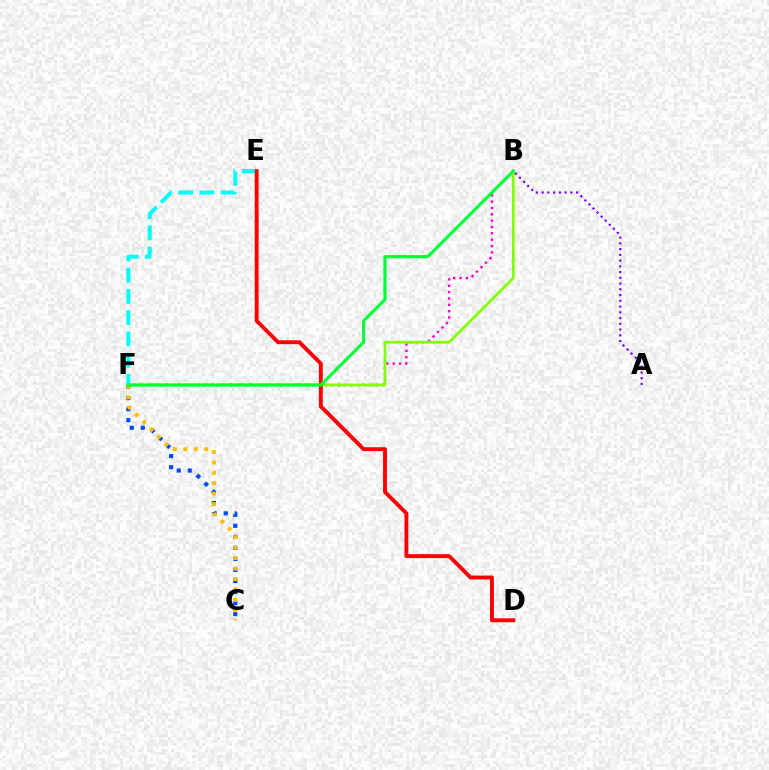{('E', 'F'): [{'color': '#00fff6', 'line_style': 'dashed', 'thickness': 2.89}], ('B', 'F'): [{'color': '#ff00cf', 'line_style': 'dotted', 'thickness': 1.73}, {'color': '#84ff00', 'line_style': 'solid', 'thickness': 1.97}, {'color': '#00ff39', 'line_style': 'solid', 'thickness': 2.26}], ('C', 'F'): [{'color': '#004bff', 'line_style': 'dotted', 'thickness': 3.0}, {'color': '#ffbd00', 'line_style': 'dotted', 'thickness': 2.84}], ('D', 'E'): [{'color': '#ff0000', 'line_style': 'solid', 'thickness': 2.79}], ('A', 'B'): [{'color': '#7200ff', 'line_style': 'dotted', 'thickness': 1.56}]}